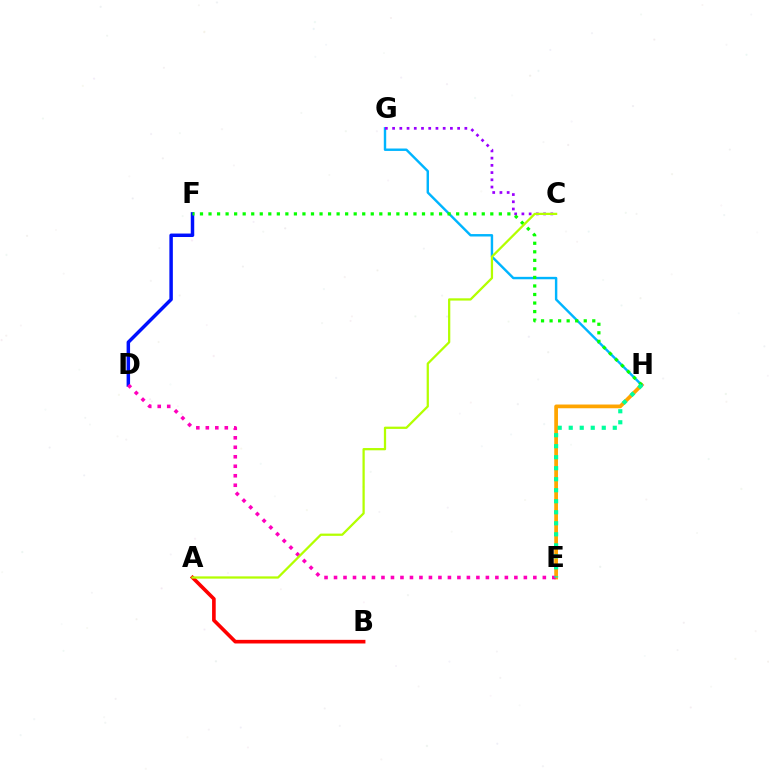{('A', 'B'): [{'color': '#ff0000', 'line_style': 'solid', 'thickness': 2.61}], ('E', 'H'): [{'color': '#ffa500', 'line_style': 'solid', 'thickness': 2.69}, {'color': '#00ff9d', 'line_style': 'dotted', 'thickness': 2.99}], ('D', 'F'): [{'color': '#0010ff', 'line_style': 'solid', 'thickness': 2.5}], ('G', 'H'): [{'color': '#00b5ff', 'line_style': 'solid', 'thickness': 1.74}], ('C', 'G'): [{'color': '#9b00ff', 'line_style': 'dotted', 'thickness': 1.96}], ('F', 'H'): [{'color': '#08ff00', 'line_style': 'dotted', 'thickness': 2.32}], ('D', 'E'): [{'color': '#ff00bd', 'line_style': 'dotted', 'thickness': 2.58}], ('A', 'C'): [{'color': '#b3ff00', 'line_style': 'solid', 'thickness': 1.63}]}